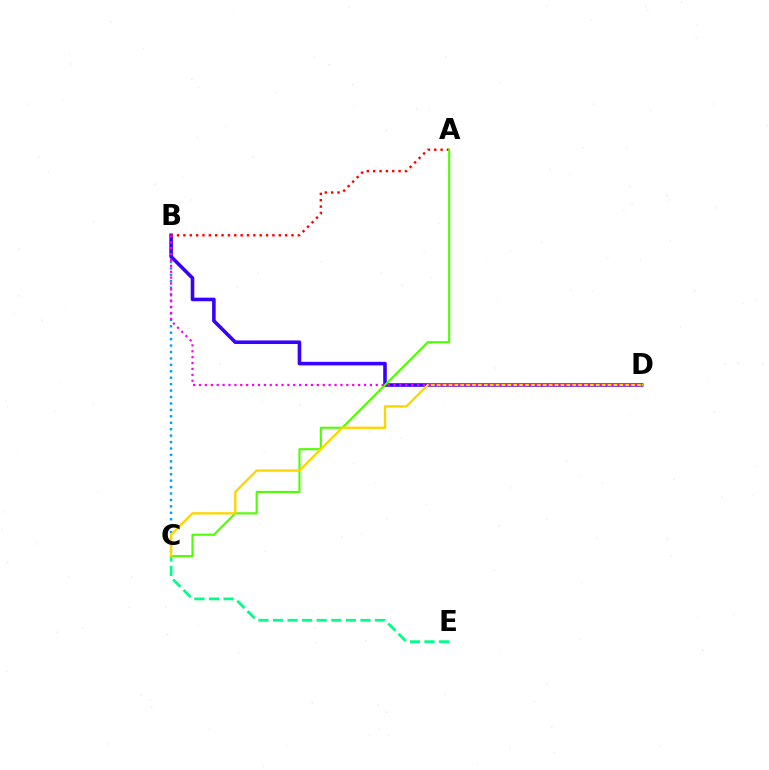{('B', 'C'): [{'color': '#009eff', 'line_style': 'dotted', 'thickness': 1.75}], ('B', 'D'): [{'color': '#3700ff', 'line_style': 'solid', 'thickness': 2.57}, {'color': '#ff00ed', 'line_style': 'dotted', 'thickness': 1.6}], ('A', 'B'): [{'color': '#ff0000', 'line_style': 'dotted', 'thickness': 1.73}], ('C', 'E'): [{'color': '#00ff86', 'line_style': 'dashed', 'thickness': 1.98}], ('A', 'C'): [{'color': '#4fff00', 'line_style': 'solid', 'thickness': 1.53}], ('C', 'D'): [{'color': '#ffd500', 'line_style': 'solid', 'thickness': 1.69}]}